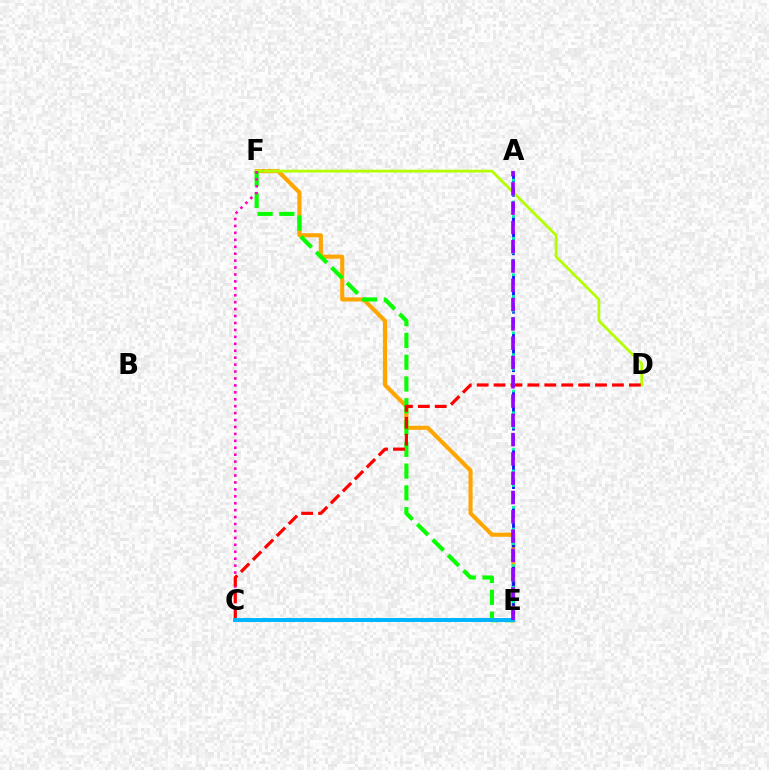{('E', 'F'): [{'color': '#ffa500', 'line_style': 'solid', 'thickness': 2.95}, {'color': '#08ff00', 'line_style': 'dashed', 'thickness': 2.96}], ('D', 'F'): [{'color': '#b3ff00', 'line_style': 'solid', 'thickness': 1.99}], ('C', 'F'): [{'color': '#ff00bd', 'line_style': 'dotted', 'thickness': 1.88}], ('A', 'E'): [{'color': '#0010ff', 'line_style': 'dashed', 'thickness': 1.99}, {'color': '#00ff9d', 'line_style': 'dotted', 'thickness': 1.98}, {'color': '#9b00ff', 'line_style': 'dashed', 'thickness': 2.62}], ('C', 'D'): [{'color': '#ff0000', 'line_style': 'dashed', 'thickness': 2.3}], ('C', 'E'): [{'color': '#00b5ff', 'line_style': 'solid', 'thickness': 2.83}]}